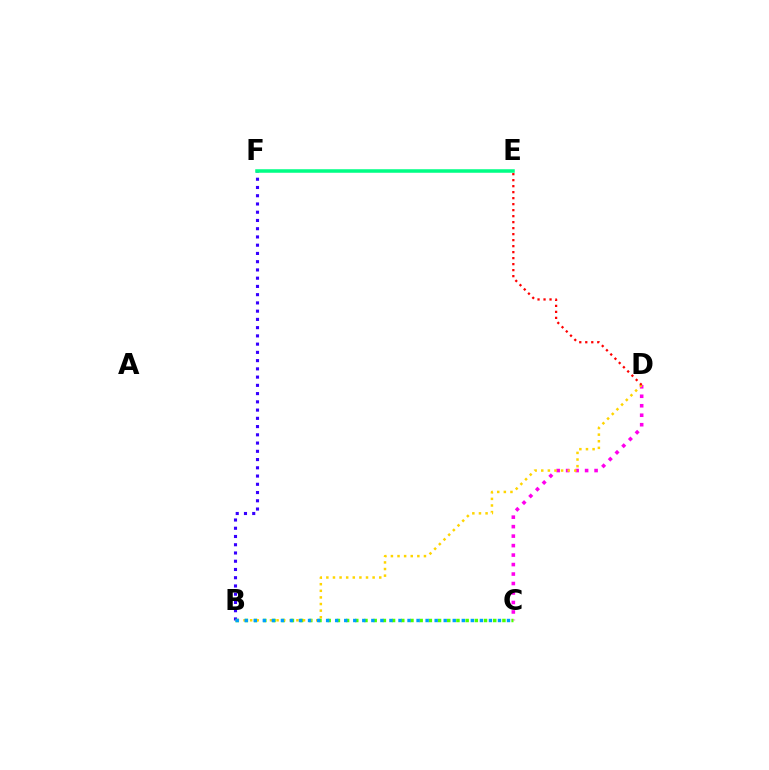{('C', 'D'): [{'color': '#ff00ed', 'line_style': 'dotted', 'thickness': 2.58}], ('B', 'F'): [{'color': '#3700ff', 'line_style': 'dotted', 'thickness': 2.24}], ('B', 'C'): [{'color': '#4fff00', 'line_style': 'dotted', 'thickness': 2.5}, {'color': '#009eff', 'line_style': 'dotted', 'thickness': 2.46}], ('B', 'D'): [{'color': '#ffd500', 'line_style': 'dotted', 'thickness': 1.8}], ('E', 'F'): [{'color': '#00ff86', 'line_style': 'solid', 'thickness': 2.54}], ('D', 'E'): [{'color': '#ff0000', 'line_style': 'dotted', 'thickness': 1.63}]}